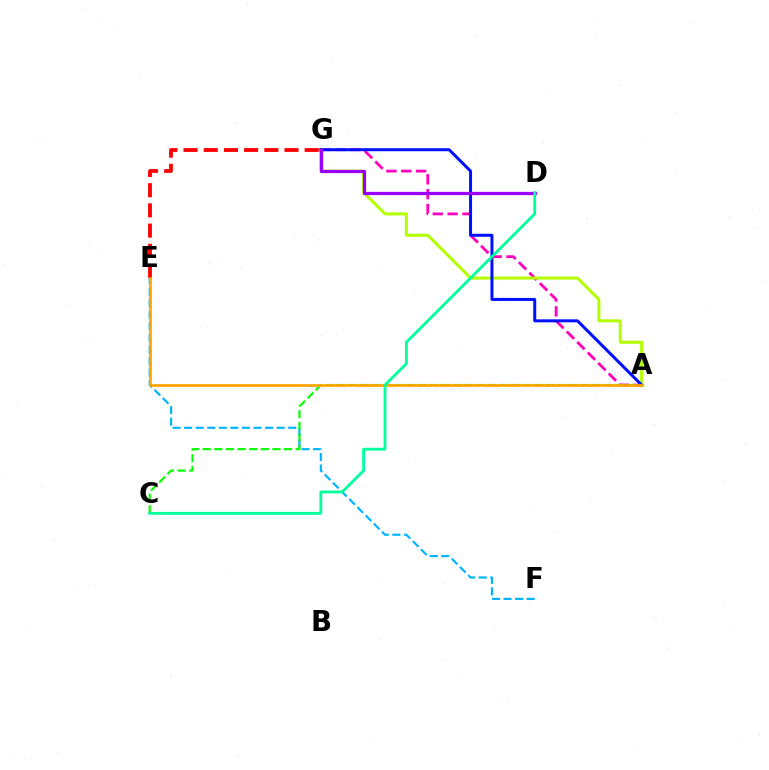{('A', 'G'): [{'color': '#ff00bd', 'line_style': 'dashed', 'thickness': 2.02}, {'color': '#b3ff00', 'line_style': 'solid', 'thickness': 2.18}, {'color': '#0010ff', 'line_style': 'solid', 'thickness': 2.16}], ('E', 'F'): [{'color': '#00b5ff', 'line_style': 'dashed', 'thickness': 1.57}], ('E', 'G'): [{'color': '#ff0000', 'line_style': 'dashed', 'thickness': 2.74}], ('A', 'C'): [{'color': '#08ff00', 'line_style': 'dashed', 'thickness': 1.58}], ('A', 'E'): [{'color': '#ffa500', 'line_style': 'solid', 'thickness': 1.96}], ('D', 'G'): [{'color': '#9b00ff', 'line_style': 'solid', 'thickness': 2.34}], ('C', 'D'): [{'color': '#00ff9d', 'line_style': 'solid', 'thickness': 2.04}]}